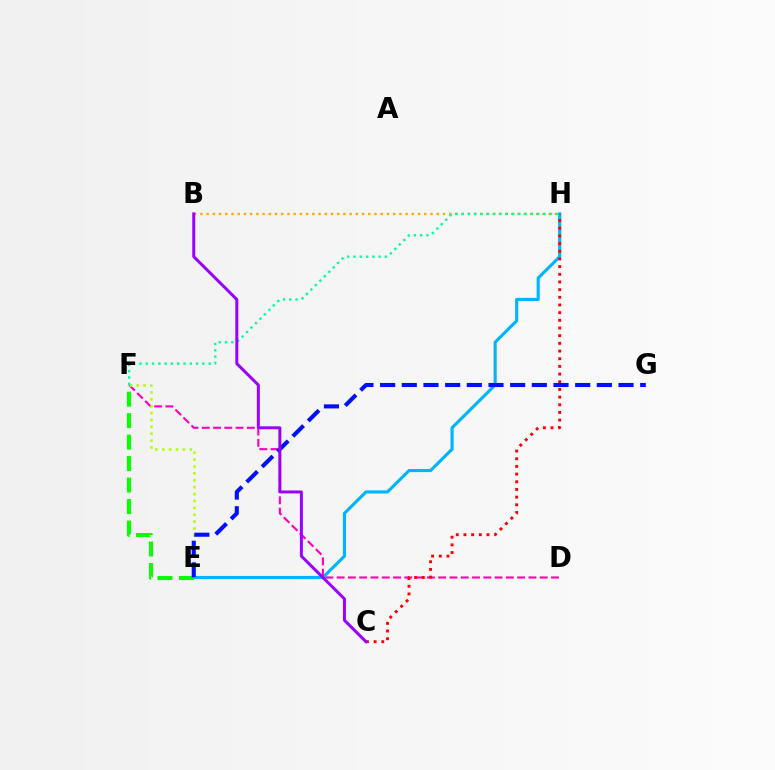{('E', 'H'): [{'color': '#00b5ff', 'line_style': 'solid', 'thickness': 2.25}], ('E', 'F'): [{'color': '#08ff00', 'line_style': 'dashed', 'thickness': 2.92}, {'color': '#b3ff00', 'line_style': 'dotted', 'thickness': 1.87}], ('D', 'F'): [{'color': '#ff00bd', 'line_style': 'dashed', 'thickness': 1.53}], ('C', 'H'): [{'color': '#ff0000', 'line_style': 'dotted', 'thickness': 2.09}], ('B', 'H'): [{'color': '#ffa500', 'line_style': 'dotted', 'thickness': 1.69}], ('F', 'H'): [{'color': '#00ff9d', 'line_style': 'dotted', 'thickness': 1.71}], ('E', 'G'): [{'color': '#0010ff', 'line_style': 'dashed', 'thickness': 2.94}], ('B', 'C'): [{'color': '#9b00ff', 'line_style': 'solid', 'thickness': 2.15}]}